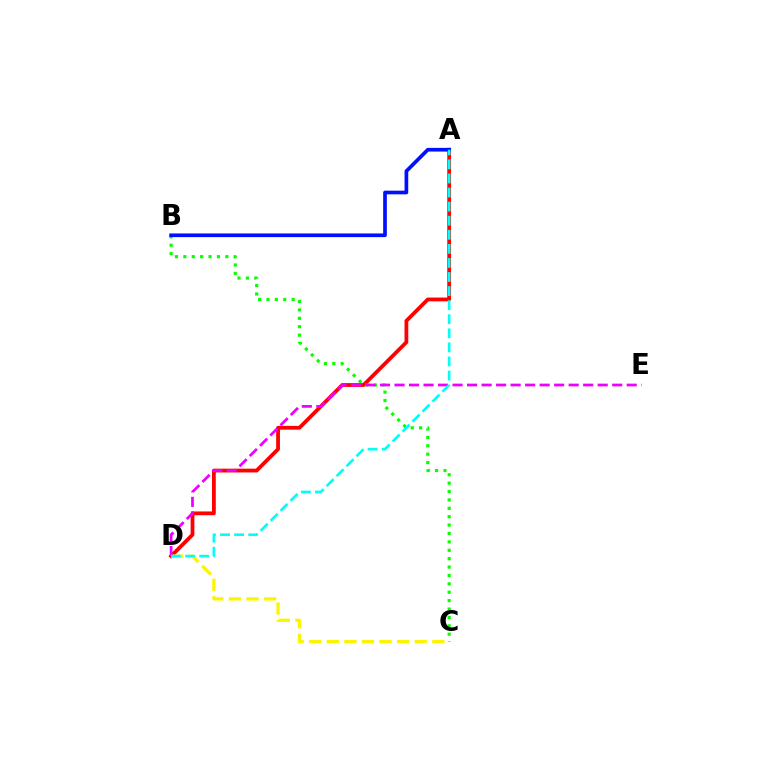{('A', 'D'): [{'color': '#ff0000', 'line_style': 'solid', 'thickness': 2.72}, {'color': '#00fff6', 'line_style': 'dashed', 'thickness': 1.91}], ('B', 'C'): [{'color': '#08ff00', 'line_style': 'dotted', 'thickness': 2.28}], ('C', 'D'): [{'color': '#fcf500', 'line_style': 'dashed', 'thickness': 2.39}], ('A', 'B'): [{'color': '#0010ff', 'line_style': 'solid', 'thickness': 2.65}], ('D', 'E'): [{'color': '#ee00ff', 'line_style': 'dashed', 'thickness': 1.97}]}